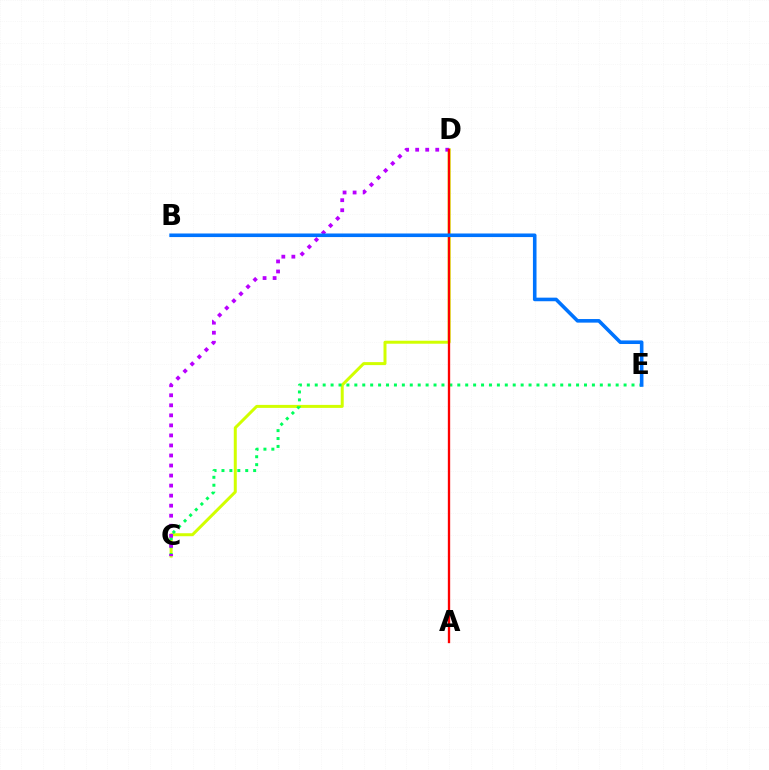{('C', 'D'): [{'color': '#d1ff00', 'line_style': 'solid', 'thickness': 2.15}, {'color': '#b900ff', 'line_style': 'dotted', 'thickness': 2.73}], ('C', 'E'): [{'color': '#00ff5c', 'line_style': 'dotted', 'thickness': 2.15}], ('A', 'D'): [{'color': '#ff0000', 'line_style': 'solid', 'thickness': 1.68}], ('B', 'E'): [{'color': '#0074ff', 'line_style': 'solid', 'thickness': 2.58}]}